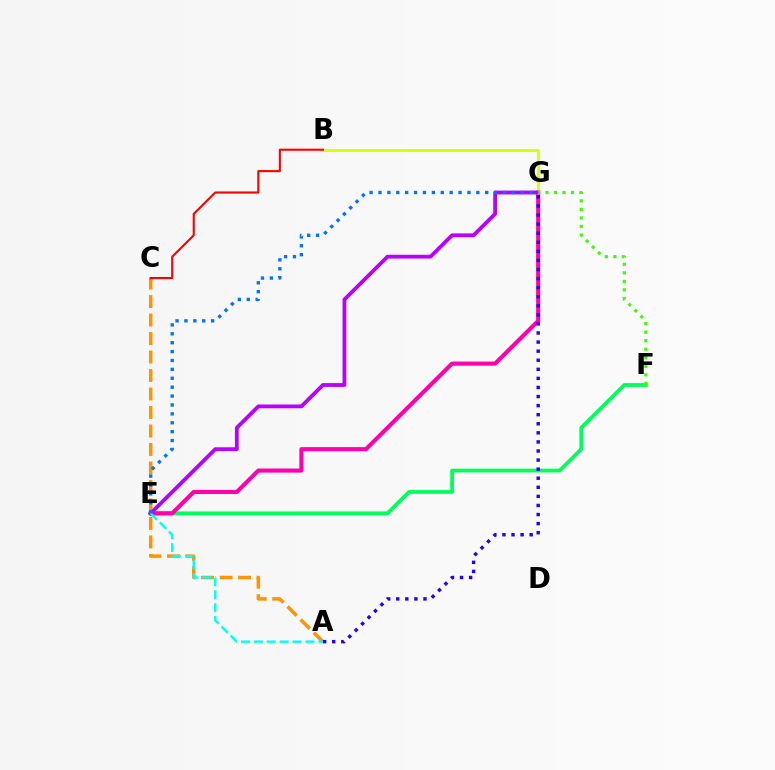{('A', 'C'): [{'color': '#ff9400', 'line_style': 'dashed', 'thickness': 2.51}], ('E', 'F'): [{'color': '#00ff5c', 'line_style': 'solid', 'thickness': 2.71}], ('E', 'G'): [{'color': '#ff00ac', 'line_style': 'solid', 'thickness': 2.94}, {'color': '#b900ff', 'line_style': 'solid', 'thickness': 2.74}, {'color': '#0074ff', 'line_style': 'dotted', 'thickness': 2.42}], ('B', 'G'): [{'color': '#d1ff00', 'line_style': 'solid', 'thickness': 1.97}], ('B', 'C'): [{'color': '#ff0000', 'line_style': 'solid', 'thickness': 1.52}], ('A', 'E'): [{'color': '#00fff6', 'line_style': 'dashed', 'thickness': 1.75}], ('A', 'G'): [{'color': '#2500ff', 'line_style': 'dotted', 'thickness': 2.47}], ('F', 'G'): [{'color': '#3dff00', 'line_style': 'dotted', 'thickness': 2.32}]}